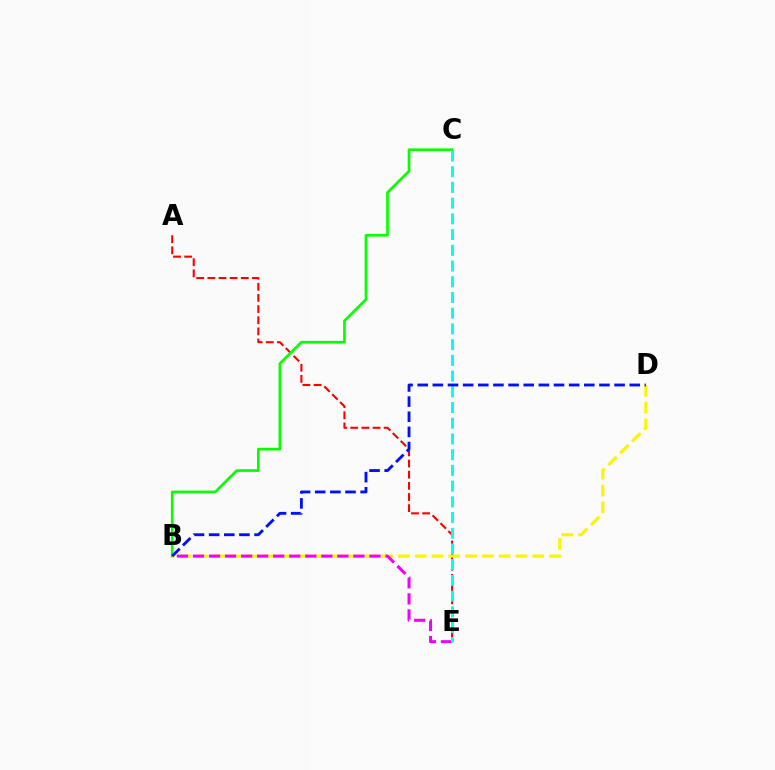{('A', 'E'): [{'color': '#ff0000', 'line_style': 'dashed', 'thickness': 1.51}], ('B', 'C'): [{'color': '#08ff00', 'line_style': 'solid', 'thickness': 1.94}], ('B', 'D'): [{'color': '#fcf500', 'line_style': 'dashed', 'thickness': 2.28}, {'color': '#0010ff', 'line_style': 'dashed', 'thickness': 2.06}], ('B', 'E'): [{'color': '#ee00ff', 'line_style': 'dashed', 'thickness': 2.18}], ('C', 'E'): [{'color': '#00fff6', 'line_style': 'dashed', 'thickness': 2.14}]}